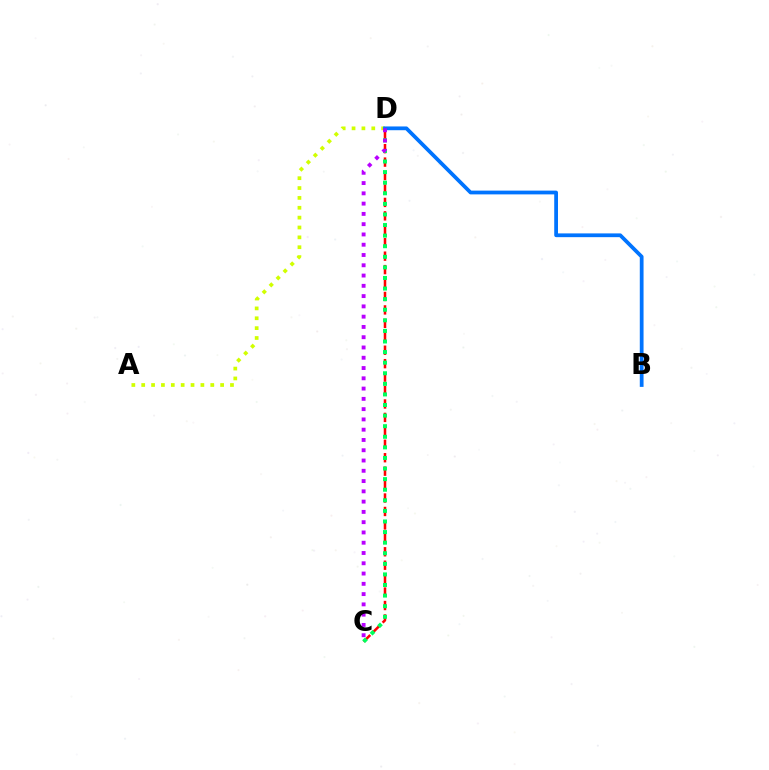{('A', 'D'): [{'color': '#d1ff00', 'line_style': 'dotted', 'thickness': 2.68}], ('C', 'D'): [{'color': '#ff0000', 'line_style': 'dashed', 'thickness': 1.83}, {'color': '#00ff5c', 'line_style': 'dotted', 'thickness': 2.88}, {'color': '#b900ff', 'line_style': 'dotted', 'thickness': 2.79}], ('B', 'D'): [{'color': '#0074ff', 'line_style': 'solid', 'thickness': 2.71}]}